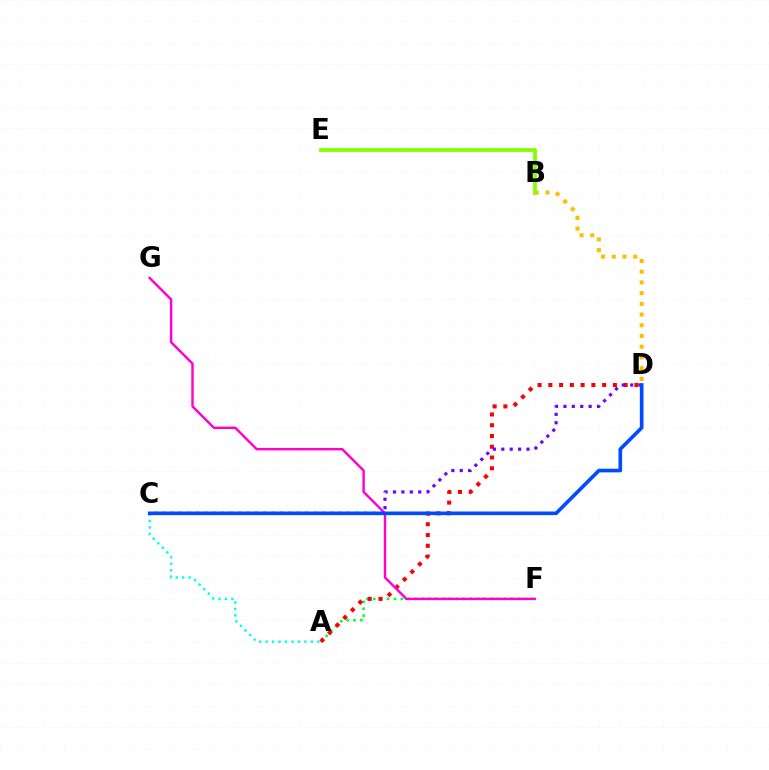{('B', 'D'): [{'color': '#ffbd00', 'line_style': 'dotted', 'thickness': 2.91}], ('B', 'E'): [{'color': '#84ff00', 'line_style': 'solid', 'thickness': 2.71}], ('A', 'F'): [{'color': '#00ff39', 'line_style': 'dotted', 'thickness': 1.87}], ('A', 'D'): [{'color': '#ff0000', 'line_style': 'dotted', 'thickness': 2.92}], ('A', 'C'): [{'color': '#00fff6', 'line_style': 'dotted', 'thickness': 1.75}], ('F', 'G'): [{'color': '#ff00cf', 'line_style': 'solid', 'thickness': 1.75}], ('C', 'D'): [{'color': '#7200ff', 'line_style': 'dotted', 'thickness': 2.28}, {'color': '#004bff', 'line_style': 'solid', 'thickness': 2.62}]}